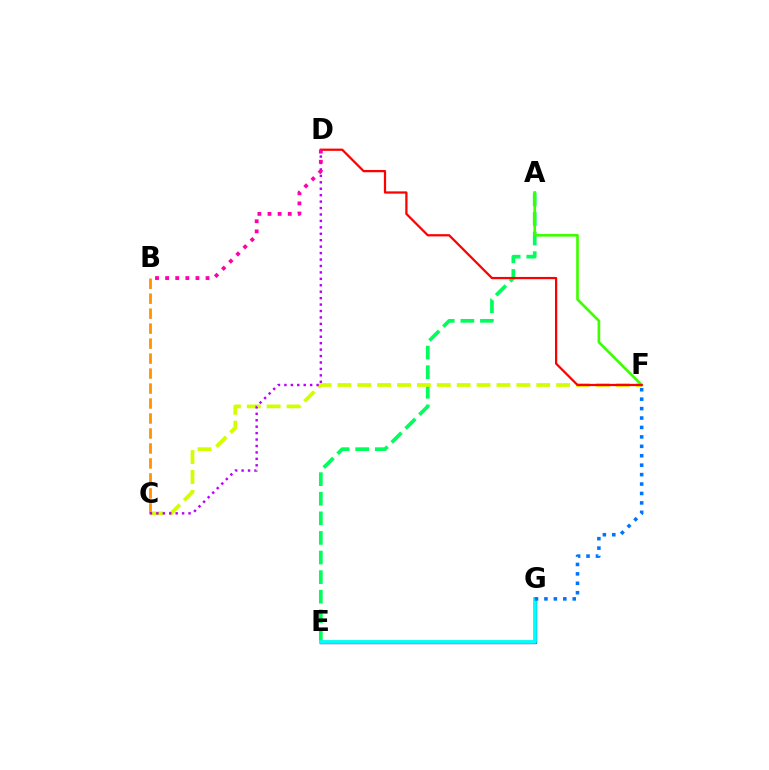{('A', 'E'): [{'color': '#00ff5c', 'line_style': 'dashed', 'thickness': 2.66}], ('C', 'F'): [{'color': '#d1ff00', 'line_style': 'dashed', 'thickness': 2.7}], ('E', 'G'): [{'color': '#2500ff', 'line_style': 'solid', 'thickness': 2.38}, {'color': '#00fff6', 'line_style': 'solid', 'thickness': 2.72}], ('B', 'C'): [{'color': '#ff9400', 'line_style': 'dashed', 'thickness': 2.03}], ('C', 'D'): [{'color': '#b900ff', 'line_style': 'dotted', 'thickness': 1.75}], ('F', 'G'): [{'color': '#0074ff', 'line_style': 'dotted', 'thickness': 2.56}], ('A', 'F'): [{'color': '#3dff00', 'line_style': 'solid', 'thickness': 1.92}], ('D', 'F'): [{'color': '#ff0000', 'line_style': 'solid', 'thickness': 1.62}], ('B', 'D'): [{'color': '#ff00ac', 'line_style': 'dotted', 'thickness': 2.75}]}